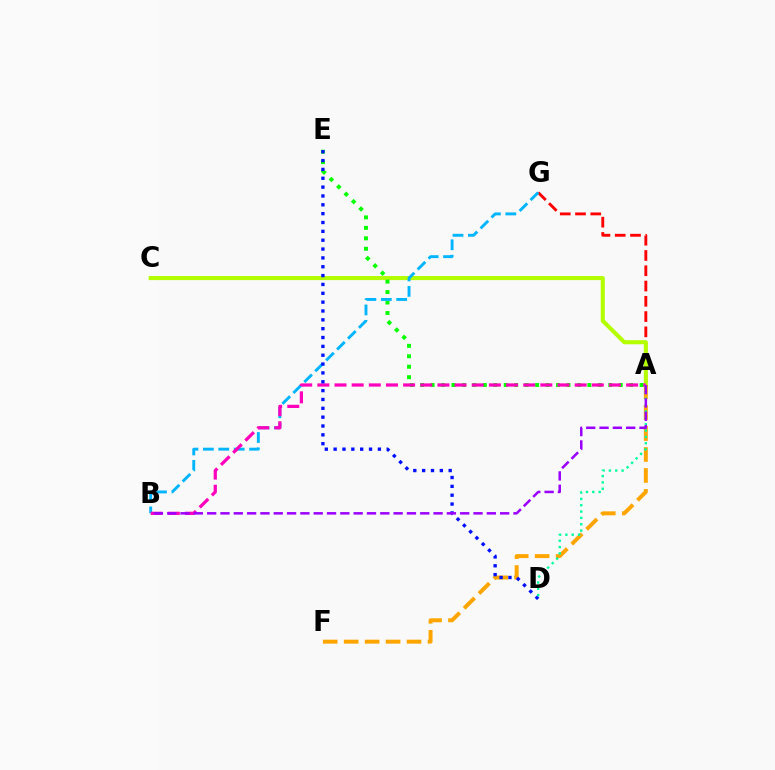{('A', 'G'): [{'color': '#ff0000', 'line_style': 'dashed', 'thickness': 2.07}], ('A', 'C'): [{'color': '#b3ff00', 'line_style': 'solid', 'thickness': 2.94}], ('A', 'F'): [{'color': '#ffa500', 'line_style': 'dashed', 'thickness': 2.85}], ('A', 'E'): [{'color': '#08ff00', 'line_style': 'dotted', 'thickness': 2.84}], ('B', 'G'): [{'color': '#00b5ff', 'line_style': 'dashed', 'thickness': 2.09}], ('A', 'B'): [{'color': '#ff00bd', 'line_style': 'dashed', 'thickness': 2.33}, {'color': '#9b00ff', 'line_style': 'dashed', 'thickness': 1.81}], ('D', 'E'): [{'color': '#0010ff', 'line_style': 'dotted', 'thickness': 2.4}], ('A', 'D'): [{'color': '#00ff9d', 'line_style': 'dotted', 'thickness': 1.72}]}